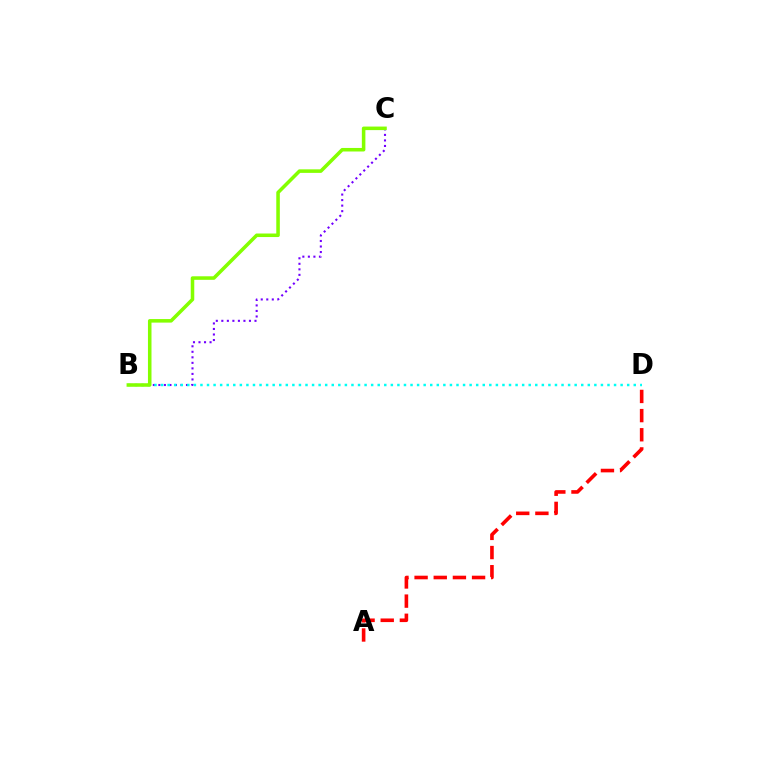{('B', 'C'): [{'color': '#7200ff', 'line_style': 'dotted', 'thickness': 1.5}, {'color': '#84ff00', 'line_style': 'solid', 'thickness': 2.55}], ('B', 'D'): [{'color': '#00fff6', 'line_style': 'dotted', 'thickness': 1.78}], ('A', 'D'): [{'color': '#ff0000', 'line_style': 'dashed', 'thickness': 2.6}]}